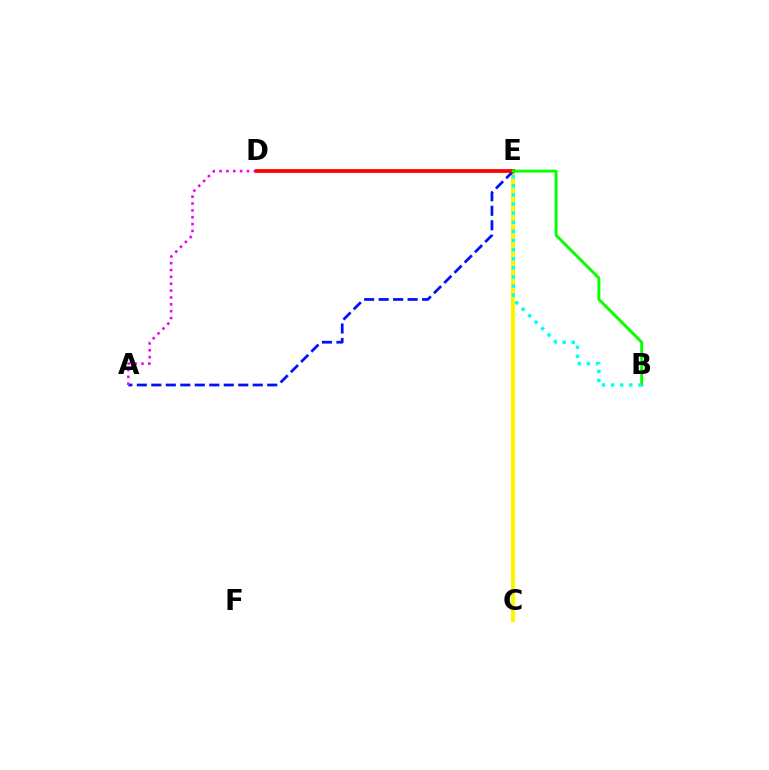{('C', 'E'): [{'color': '#fcf500', 'line_style': 'solid', 'thickness': 2.94}], ('A', 'E'): [{'color': '#0010ff', 'line_style': 'dashed', 'thickness': 1.97}], ('A', 'D'): [{'color': '#ee00ff', 'line_style': 'dotted', 'thickness': 1.86}], ('D', 'E'): [{'color': '#ff0000', 'line_style': 'solid', 'thickness': 2.72}], ('B', 'E'): [{'color': '#08ff00', 'line_style': 'solid', 'thickness': 2.12}, {'color': '#00fff6', 'line_style': 'dotted', 'thickness': 2.48}]}